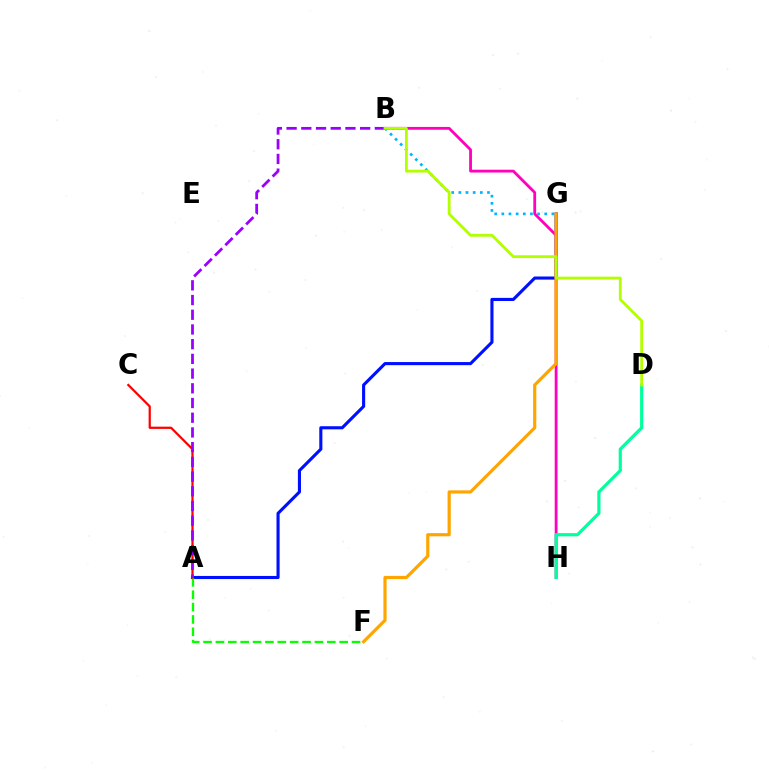{('A', 'G'): [{'color': '#0010ff', 'line_style': 'solid', 'thickness': 2.24}], ('A', 'F'): [{'color': '#08ff00', 'line_style': 'dashed', 'thickness': 1.68}], ('B', 'G'): [{'color': '#00b5ff', 'line_style': 'dotted', 'thickness': 1.94}], ('A', 'C'): [{'color': '#ff0000', 'line_style': 'solid', 'thickness': 1.61}], ('B', 'H'): [{'color': '#ff00bd', 'line_style': 'solid', 'thickness': 2.02}], ('D', 'H'): [{'color': '#00ff9d', 'line_style': 'solid', 'thickness': 2.3}], ('A', 'B'): [{'color': '#9b00ff', 'line_style': 'dashed', 'thickness': 2.0}], ('F', 'G'): [{'color': '#ffa500', 'line_style': 'solid', 'thickness': 2.29}], ('B', 'D'): [{'color': '#b3ff00', 'line_style': 'solid', 'thickness': 2.03}]}